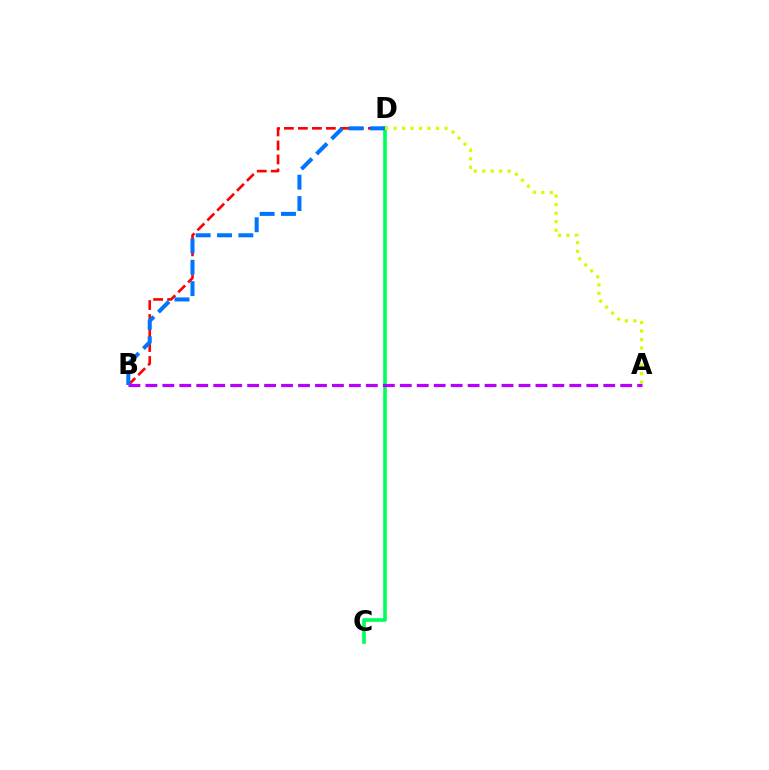{('B', 'D'): [{'color': '#ff0000', 'line_style': 'dashed', 'thickness': 1.9}, {'color': '#0074ff', 'line_style': 'dashed', 'thickness': 2.9}], ('C', 'D'): [{'color': '#00ff5c', 'line_style': 'solid', 'thickness': 2.64}], ('A', 'D'): [{'color': '#d1ff00', 'line_style': 'dotted', 'thickness': 2.31}], ('A', 'B'): [{'color': '#b900ff', 'line_style': 'dashed', 'thickness': 2.3}]}